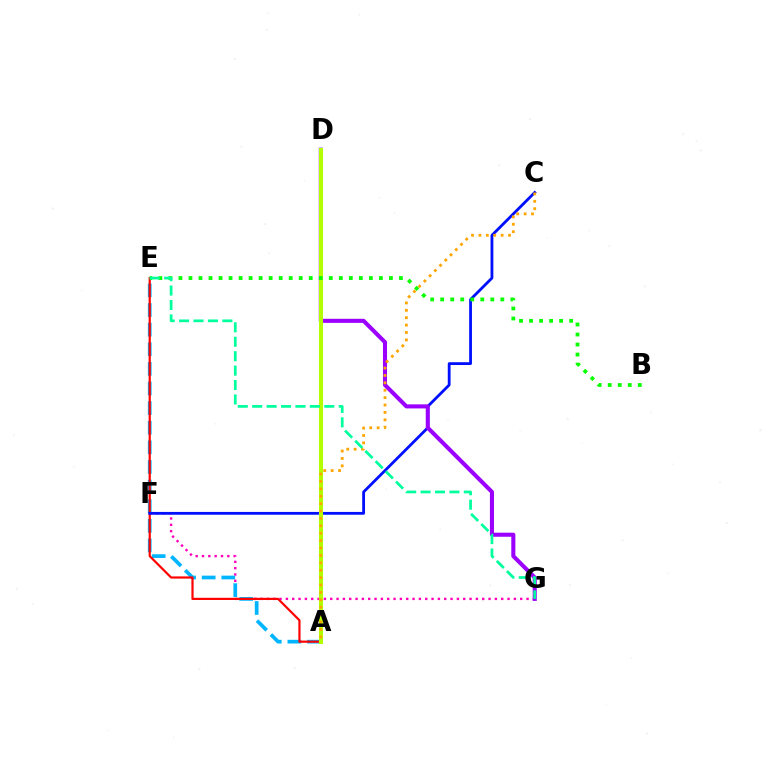{('F', 'G'): [{'color': '#ff00bd', 'line_style': 'dotted', 'thickness': 1.72}], ('A', 'E'): [{'color': '#00b5ff', 'line_style': 'dashed', 'thickness': 2.67}, {'color': '#ff0000', 'line_style': 'solid', 'thickness': 1.58}], ('C', 'F'): [{'color': '#0010ff', 'line_style': 'solid', 'thickness': 2.02}], ('D', 'G'): [{'color': '#9b00ff', 'line_style': 'solid', 'thickness': 2.93}], ('A', 'D'): [{'color': '#b3ff00', 'line_style': 'solid', 'thickness': 2.93}], ('B', 'E'): [{'color': '#08ff00', 'line_style': 'dotted', 'thickness': 2.72}], ('A', 'C'): [{'color': '#ffa500', 'line_style': 'dotted', 'thickness': 2.01}], ('E', 'G'): [{'color': '#00ff9d', 'line_style': 'dashed', 'thickness': 1.96}]}